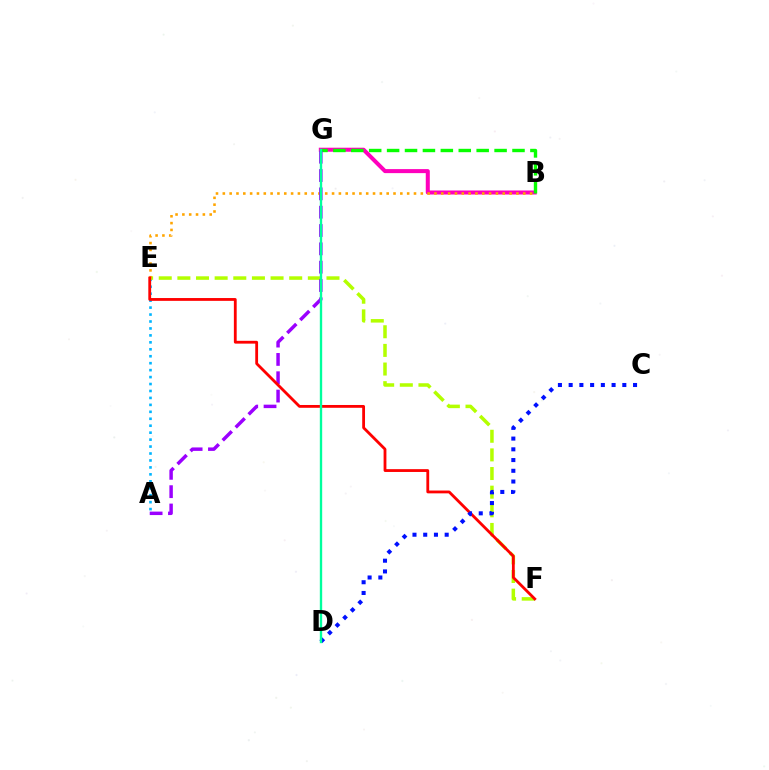{('A', 'E'): [{'color': '#00b5ff', 'line_style': 'dotted', 'thickness': 1.89}], ('E', 'F'): [{'color': '#b3ff00', 'line_style': 'dashed', 'thickness': 2.53}, {'color': '#ff0000', 'line_style': 'solid', 'thickness': 2.02}], ('B', 'G'): [{'color': '#ff00bd', 'line_style': 'solid', 'thickness': 2.9}, {'color': '#08ff00', 'line_style': 'dashed', 'thickness': 2.43}], ('B', 'E'): [{'color': '#ffa500', 'line_style': 'dotted', 'thickness': 1.86}], ('A', 'G'): [{'color': '#9b00ff', 'line_style': 'dashed', 'thickness': 2.49}], ('C', 'D'): [{'color': '#0010ff', 'line_style': 'dotted', 'thickness': 2.92}], ('D', 'G'): [{'color': '#00ff9d', 'line_style': 'solid', 'thickness': 1.7}]}